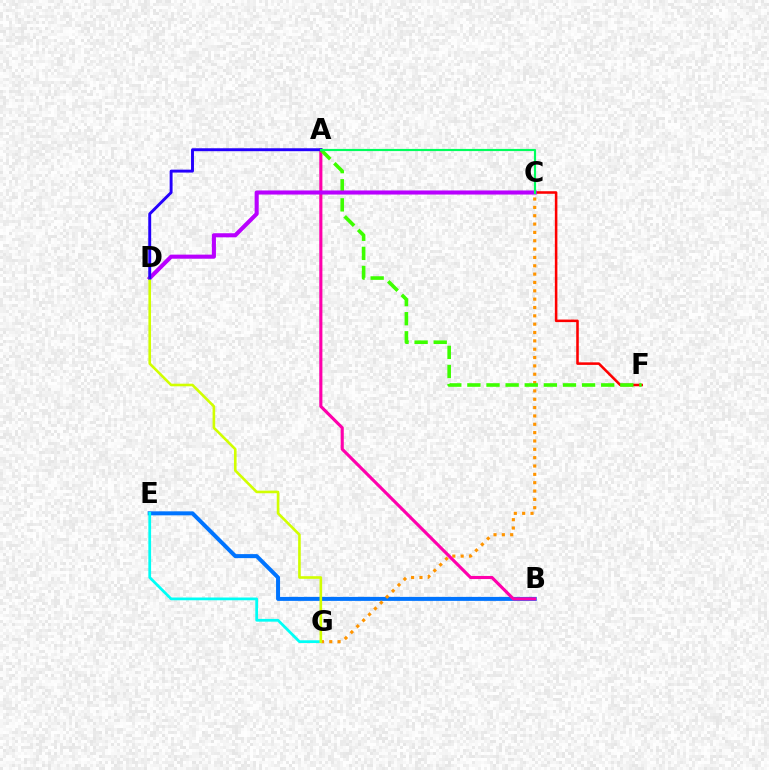{('B', 'E'): [{'color': '#0074ff', 'line_style': 'solid', 'thickness': 2.88}], ('E', 'G'): [{'color': '#00fff6', 'line_style': 'solid', 'thickness': 1.98}], ('C', 'F'): [{'color': '#ff0000', 'line_style': 'solid', 'thickness': 1.84}], ('C', 'G'): [{'color': '#ff9400', 'line_style': 'dotted', 'thickness': 2.27}], ('A', 'B'): [{'color': '#ff00ac', 'line_style': 'solid', 'thickness': 2.24}], ('A', 'F'): [{'color': '#3dff00', 'line_style': 'dashed', 'thickness': 2.6}], ('C', 'D'): [{'color': '#b900ff', 'line_style': 'solid', 'thickness': 2.94}], ('D', 'G'): [{'color': '#d1ff00', 'line_style': 'solid', 'thickness': 1.88}], ('A', 'D'): [{'color': '#2500ff', 'line_style': 'solid', 'thickness': 2.1}], ('A', 'C'): [{'color': '#00ff5c', 'line_style': 'solid', 'thickness': 1.56}]}